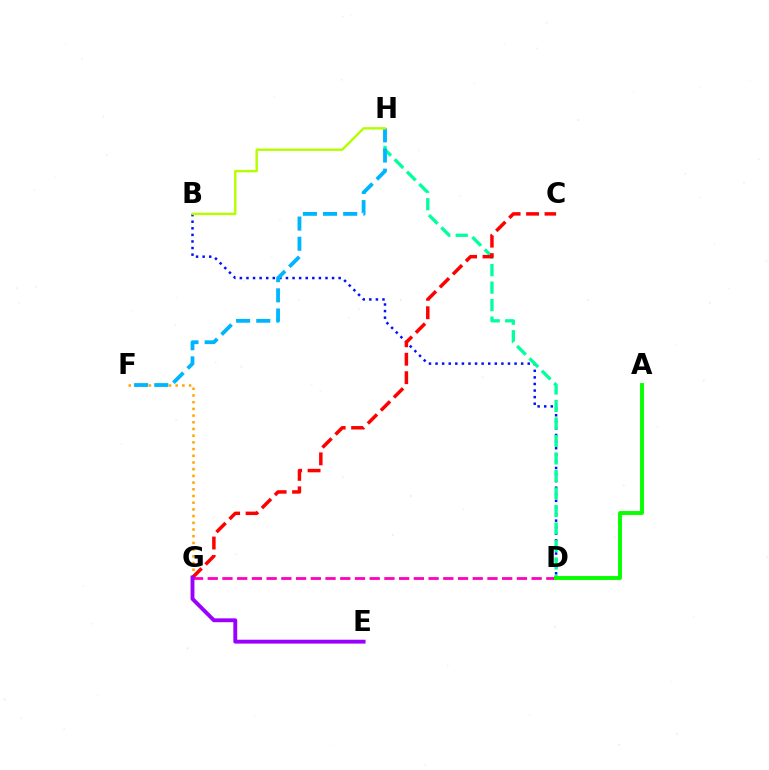{('D', 'G'): [{'color': '#ff00bd', 'line_style': 'dashed', 'thickness': 2.0}], ('B', 'D'): [{'color': '#0010ff', 'line_style': 'dotted', 'thickness': 1.79}], ('D', 'H'): [{'color': '#00ff9d', 'line_style': 'dashed', 'thickness': 2.38}], ('F', 'G'): [{'color': '#ffa500', 'line_style': 'dotted', 'thickness': 1.82}], ('C', 'G'): [{'color': '#ff0000', 'line_style': 'dashed', 'thickness': 2.51}], ('F', 'H'): [{'color': '#00b5ff', 'line_style': 'dashed', 'thickness': 2.74}], ('E', 'G'): [{'color': '#9b00ff', 'line_style': 'solid', 'thickness': 2.79}], ('B', 'H'): [{'color': '#b3ff00', 'line_style': 'solid', 'thickness': 1.73}], ('A', 'D'): [{'color': '#08ff00', 'line_style': 'solid', 'thickness': 2.8}]}